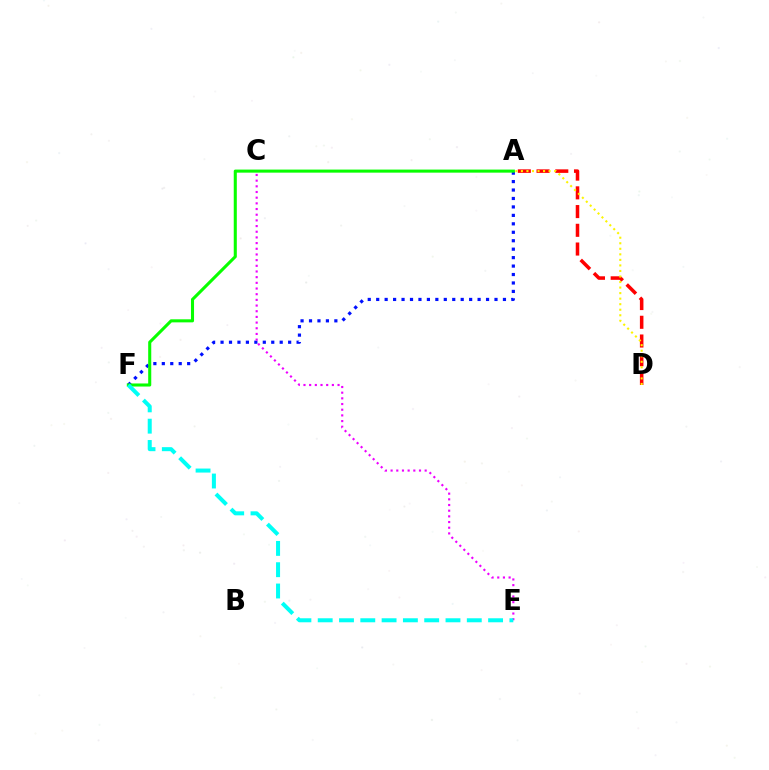{('A', 'D'): [{'color': '#ff0000', 'line_style': 'dashed', 'thickness': 2.54}, {'color': '#fcf500', 'line_style': 'dotted', 'thickness': 1.5}], ('A', 'F'): [{'color': '#0010ff', 'line_style': 'dotted', 'thickness': 2.3}, {'color': '#08ff00', 'line_style': 'solid', 'thickness': 2.21}], ('C', 'E'): [{'color': '#ee00ff', 'line_style': 'dotted', 'thickness': 1.54}], ('E', 'F'): [{'color': '#00fff6', 'line_style': 'dashed', 'thickness': 2.89}]}